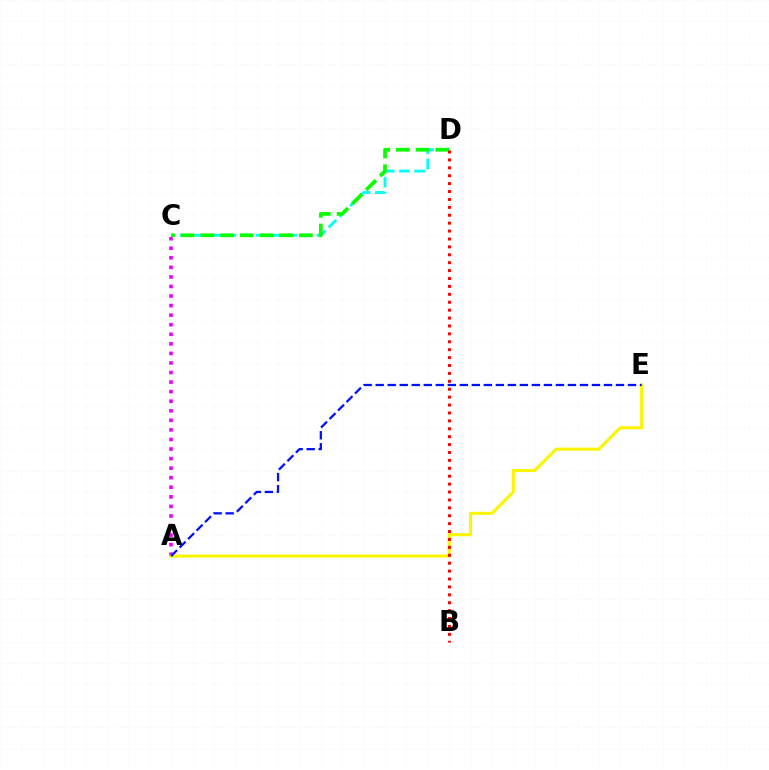{('A', 'C'): [{'color': '#ee00ff', 'line_style': 'dotted', 'thickness': 2.6}], ('A', 'E'): [{'color': '#fcf500', 'line_style': 'solid', 'thickness': 2.21}, {'color': '#0010ff', 'line_style': 'dashed', 'thickness': 1.63}], ('C', 'D'): [{'color': '#00fff6', 'line_style': 'dashed', 'thickness': 2.06}, {'color': '#08ff00', 'line_style': 'dashed', 'thickness': 2.68}], ('B', 'D'): [{'color': '#ff0000', 'line_style': 'dotted', 'thickness': 2.15}]}